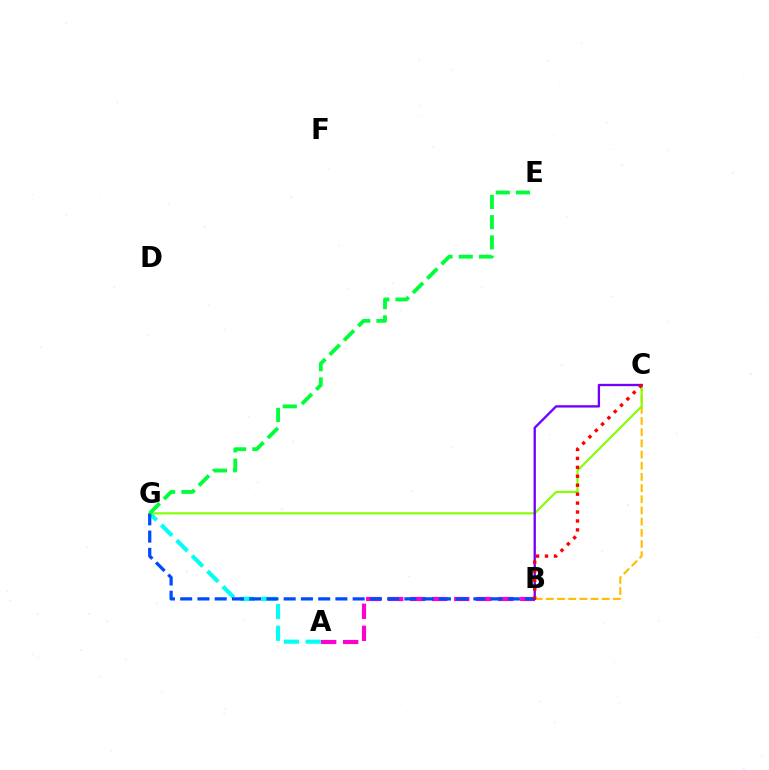{('A', 'B'): [{'color': '#ff00cf', 'line_style': 'dashed', 'thickness': 2.99}], ('A', 'G'): [{'color': '#00fff6', 'line_style': 'dashed', 'thickness': 2.96}], ('B', 'C'): [{'color': '#ffbd00', 'line_style': 'dashed', 'thickness': 1.52}, {'color': '#7200ff', 'line_style': 'solid', 'thickness': 1.68}, {'color': '#ff0000', 'line_style': 'dotted', 'thickness': 2.43}], ('C', 'G'): [{'color': '#84ff00', 'line_style': 'solid', 'thickness': 1.54}], ('B', 'G'): [{'color': '#004bff', 'line_style': 'dashed', 'thickness': 2.34}], ('E', 'G'): [{'color': '#00ff39', 'line_style': 'dashed', 'thickness': 2.75}]}